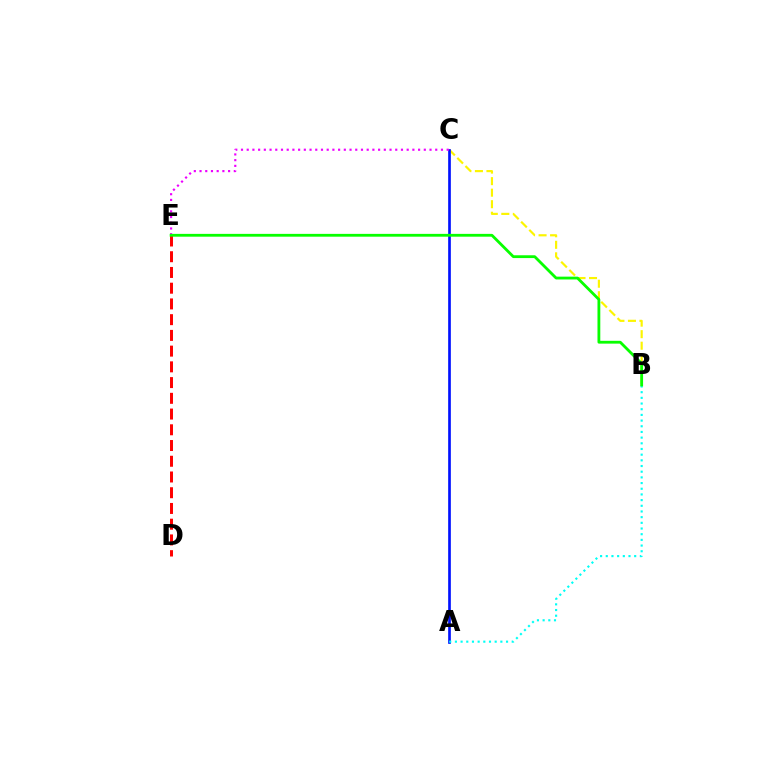{('B', 'C'): [{'color': '#fcf500', 'line_style': 'dashed', 'thickness': 1.57}], ('A', 'C'): [{'color': '#0010ff', 'line_style': 'solid', 'thickness': 1.92}], ('A', 'B'): [{'color': '#00fff6', 'line_style': 'dotted', 'thickness': 1.54}], ('D', 'E'): [{'color': '#ff0000', 'line_style': 'dashed', 'thickness': 2.14}], ('C', 'E'): [{'color': '#ee00ff', 'line_style': 'dotted', 'thickness': 1.55}], ('B', 'E'): [{'color': '#08ff00', 'line_style': 'solid', 'thickness': 2.03}]}